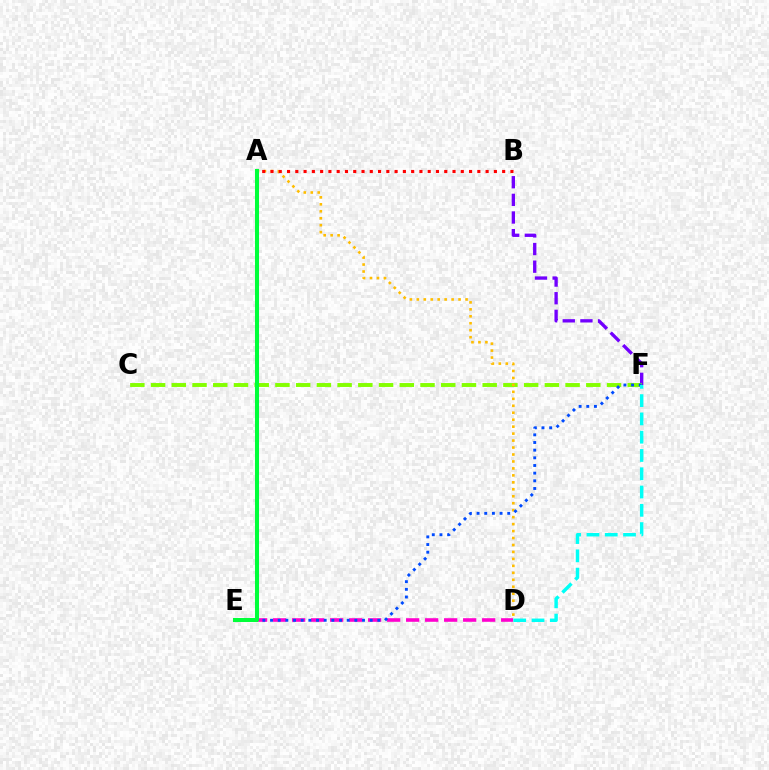{('B', 'F'): [{'color': '#7200ff', 'line_style': 'dashed', 'thickness': 2.4}], ('C', 'F'): [{'color': '#84ff00', 'line_style': 'dashed', 'thickness': 2.82}], ('D', 'E'): [{'color': '#ff00cf', 'line_style': 'dashed', 'thickness': 2.58}], ('A', 'D'): [{'color': '#ffbd00', 'line_style': 'dotted', 'thickness': 1.89}], ('E', 'F'): [{'color': '#004bff', 'line_style': 'dotted', 'thickness': 2.08}], ('D', 'F'): [{'color': '#00fff6', 'line_style': 'dashed', 'thickness': 2.48}], ('A', 'E'): [{'color': '#00ff39', 'line_style': 'solid', 'thickness': 2.91}], ('A', 'B'): [{'color': '#ff0000', 'line_style': 'dotted', 'thickness': 2.25}]}